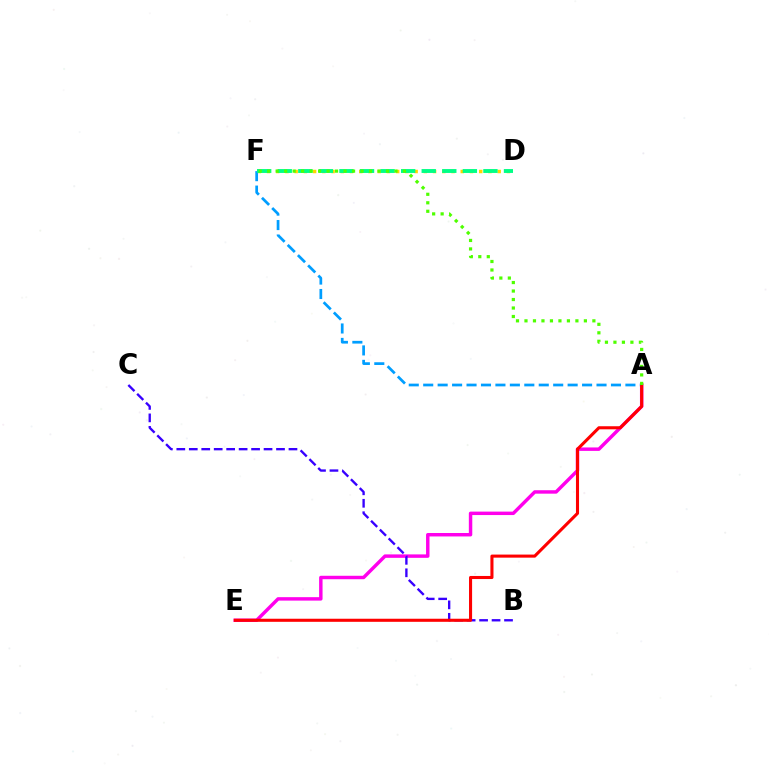{('D', 'F'): [{'color': '#ffd500', 'line_style': 'dotted', 'thickness': 2.51}, {'color': '#00ff86', 'line_style': 'dashed', 'thickness': 2.79}], ('A', 'E'): [{'color': '#ff00ed', 'line_style': 'solid', 'thickness': 2.48}, {'color': '#ff0000', 'line_style': 'solid', 'thickness': 2.22}], ('B', 'C'): [{'color': '#3700ff', 'line_style': 'dashed', 'thickness': 1.69}], ('A', 'F'): [{'color': '#009eff', 'line_style': 'dashed', 'thickness': 1.96}, {'color': '#4fff00', 'line_style': 'dotted', 'thickness': 2.31}]}